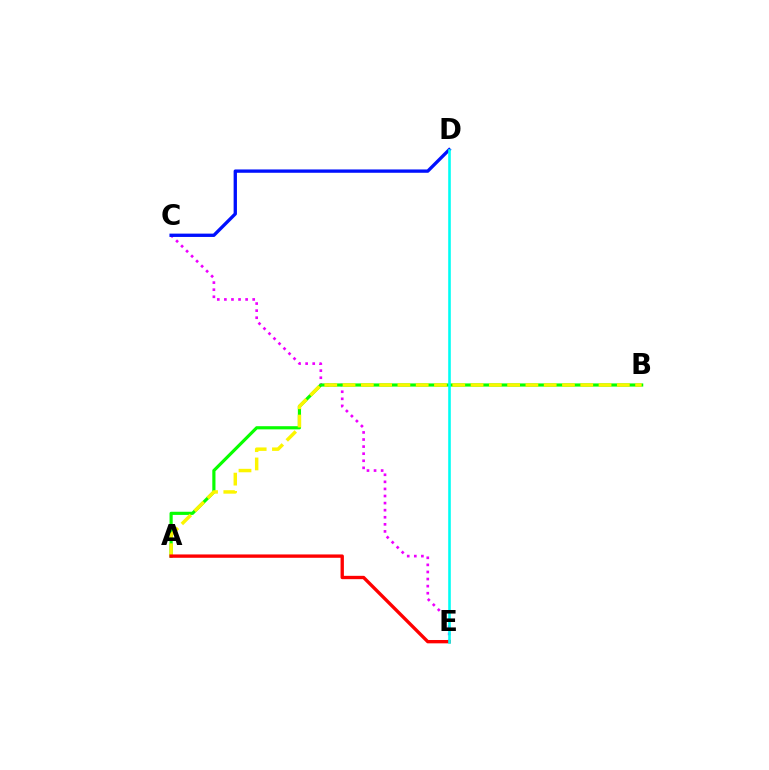{('C', 'E'): [{'color': '#ee00ff', 'line_style': 'dotted', 'thickness': 1.92}], ('A', 'B'): [{'color': '#08ff00', 'line_style': 'solid', 'thickness': 2.28}, {'color': '#fcf500', 'line_style': 'dashed', 'thickness': 2.48}], ('C', 'D'): [{'color': '#0010ff', 'line_style': 'solid', 'thickness': 2.39}], ('A', 'E'): [{'color': '#ff0000', 'line_style': 'solid', 'thickness': 2.41}], ('D', 'E'): [{'color': '#00fff6', 'line_style': 'solid', 'thickness': 1.87}]}